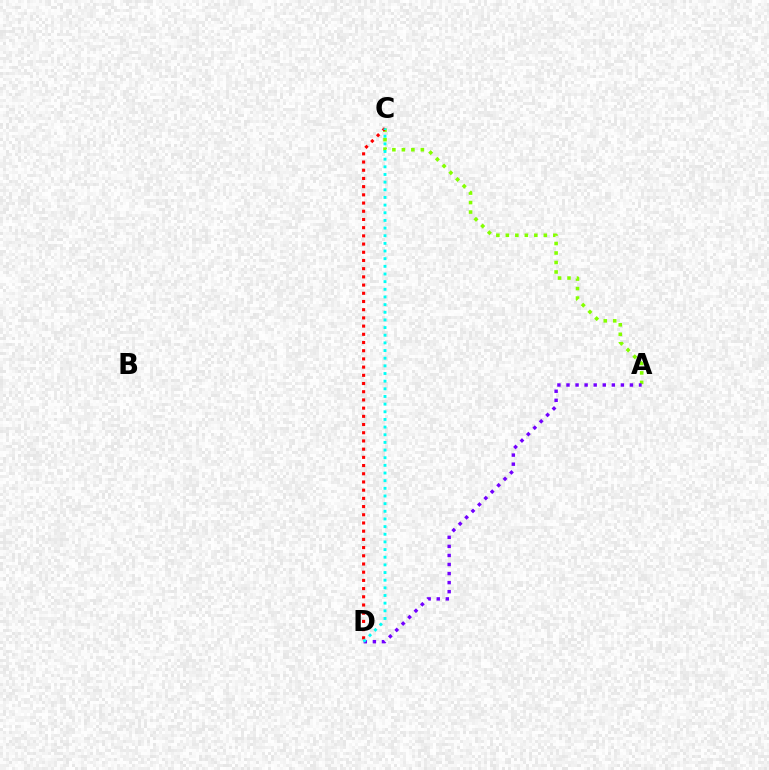{('A', 'C'): [{'color': '#84ff00', 'line_style': 'dotted', 'thickness': 2.58}], ('C', 'D'): [{'color': '#ff0000', 'line_style': 'dotted', 'thickness': 2.23}, {'color': '#00fff6', 'line_style': 'dotted', 'thickness': 2.08}], ('A', 'D'): [{'color': '#7200ff', 'line_style': 'dotted', 'thickness': 2.46}]}